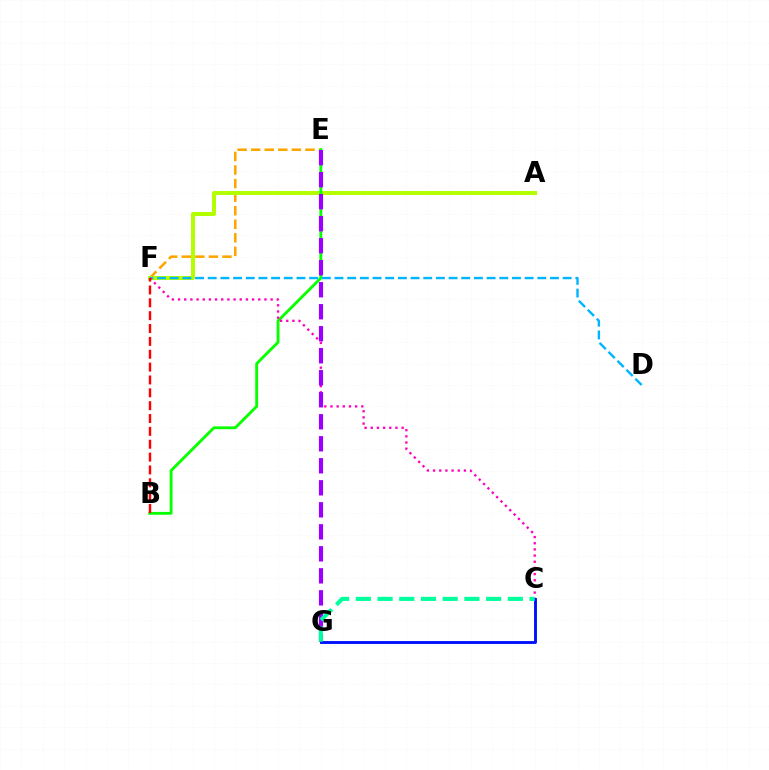{('E', 'F'): [{'color': '#ffa500', 'line_style': 'dashed', 'thickness': 1.84}], ('A', 'F'): [{'color': '#b3ff00', 'line_style': 'solid', 'thickness': 2.88}], ('B', 'E'): [{'color': '#08ff00', 'line_style': 'solid', 'thickness': 2.06}], ('D', 'F'): [{'color': '#00b5ff', 'line_style': 'dashed', 'thickness': 1.72}], ('C', 'F'): [{'color': '#ff00bd', 'line_style': 'dotted', 'thickness': 1.68}], ('B', 'F'): [{'color': '#ff0000', 'line_style': 'dashed', 'thickness': 1.75}], ('E', 'G'): [{'color': '#9b00ff', 'line_style': 'dashed', 'thickness': 2.99}], ('C', 'G'): [{'color': '#0010ff', 'line_style': 'solid', 'thickness': 2.07}, {'color': '#00ff9d', 'line_style': 'dashed', 'thickness': 2.95}]}